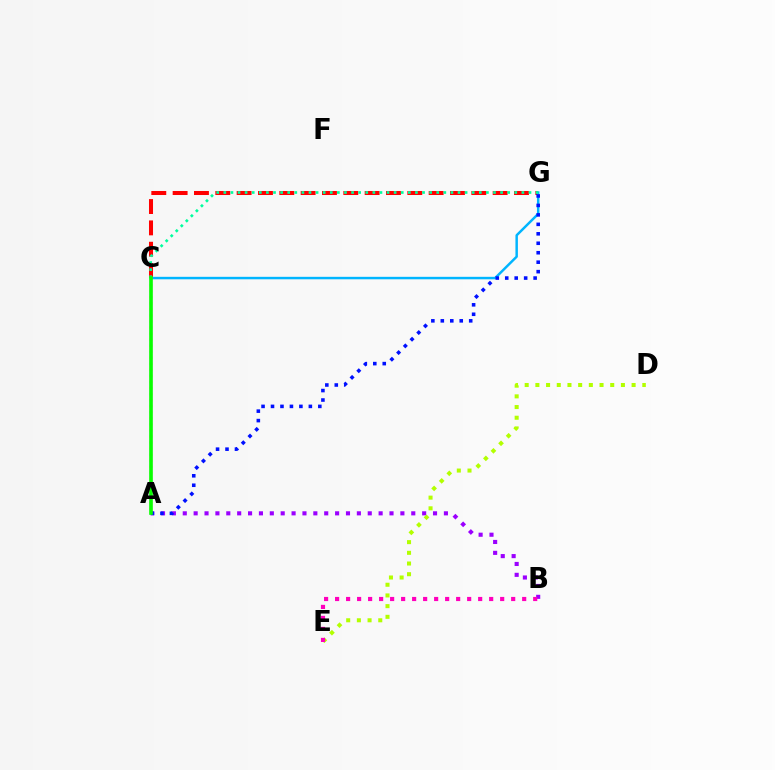{('C', 'G'): [{'color': '#ff0000', 'line_style': 'dashed', 'thickness': 2.9}, {'color': '#00b5ff', 'line_style': 'solid', 'thickness': 1.77}, {'color': '#00ff9d', 'line_style': 'dotted', 'thickness': 1.93}], ('A', 'B'): [{'color': '#9b00ff', 'line_style': 'dotted', 'thickness': 2.96}], ('D', 'E'): [{'color': '#b3ff00', 'line_style': 'dotted', 'thickness': 2.9}], ('A', 'C'): [{'color': '#ffa500', 'line_style': 'dotted', 'thickness': 1.64}, {'color': '#08ff00', 'line_style': 'solid', 'thickness': 2.62}], ('B', 'E'): [{'color': '#ff00bd', 'line_style': 'dotted', 'thickness': 2.99}], ('A', 'G'): [{'color': '#0010ff', 'line_style': 'dotted', 'thickness': 2.57}]}